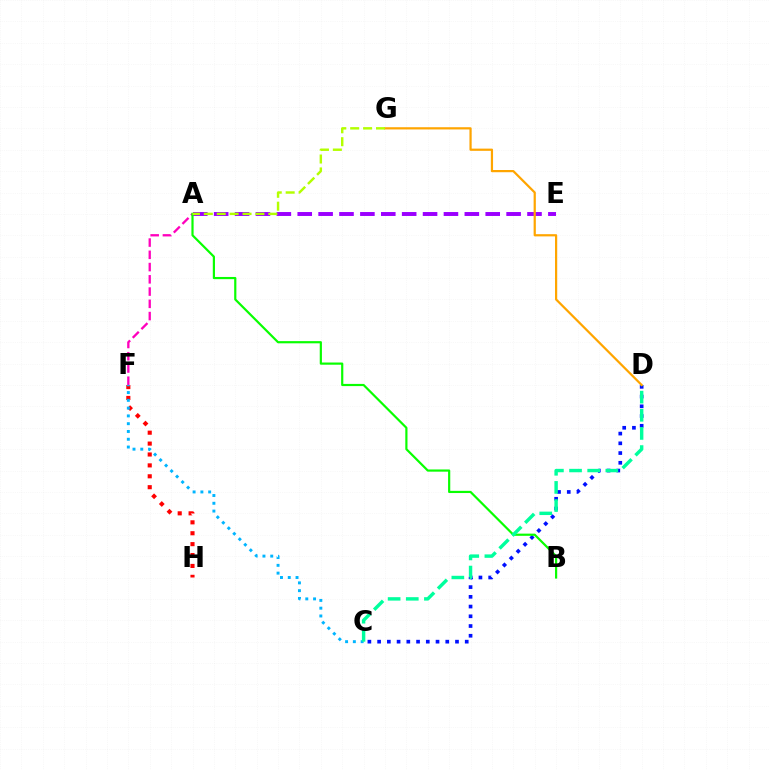{('F', 'H'): [{'color': '#ff0000', 'line_style': 'dotted', 'thickness': 2.96}], ('C', 'F'): [{'color': '#00b5ff', 'line_style': 'dotted', 'thickness': 2.11}], ('C', 'D'): [{'color': '#0010ff', 'line_style': 'dotted', 'thickness': 2.64}, {'color': '#00ff9d', 'line_style': 'dashed', 'thickness': 2.46}], ('A', 'E'): [{'color': '#9b00ff', 'line_style': 'dashed', 'thickness': 2.84}], ('A', 'F'): [{'color': '#ff00bd', 'line_style': 'dashed', 'thickness': 1.66}], ('A', 'B'): [{'color': '#08ff00', 'line_style': 'solid', 'thickness': 1.58}], ('D', 'G'): [{'color': '#ffa500', 'line_style': 'solid', 'thickness': 1.6}], ('A', 'G'): [{'color': '#b3ff00', 'line_style': 'dashed', 'thickness': 1.75}]}